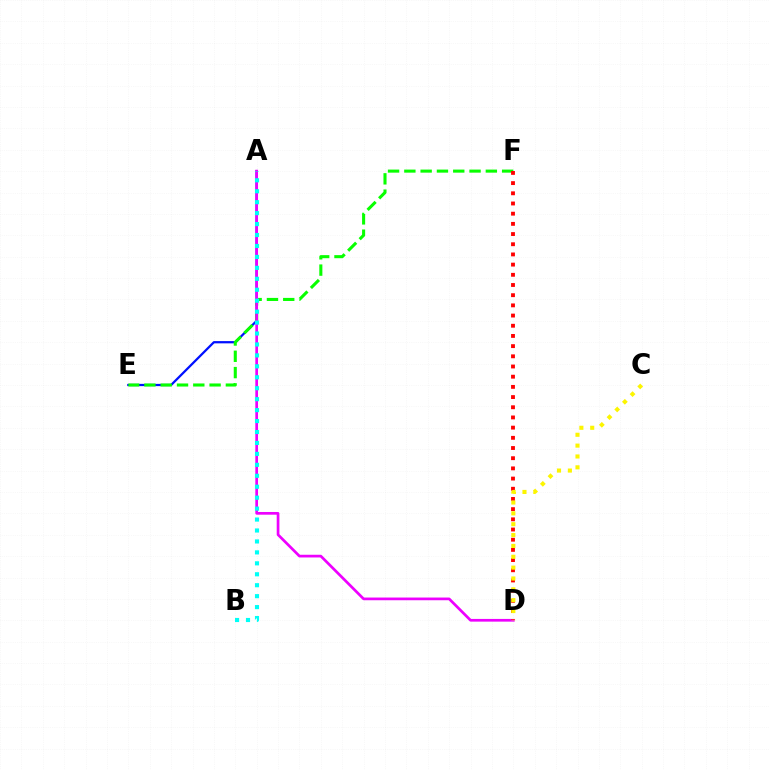{('A', 'E'): [{'color': '#0010ff', 'line_style': 'solid', 'thickness': 1.62}], ('E', 'F'): [{'color': '#08ff00', 'line_style': 'dashed', 'thickness': 2.21}], ('A', 'D'): [{'color': '#ee00ff', 'line_style': 'solid', 'thickness': 1.95}], ('D', 'F'): [{'color': '#ff0000', 'line_style': 'dotted', 'thickness': 2.77}], ('A', 'B'): [{'color': '#00fff6', 'line_style': 'dotted', 'thickness': 2.97}], ('C', 'D'): [{'color': '#fcf500', 'line_style': 'dotted', 'thickness': 2.95}]}